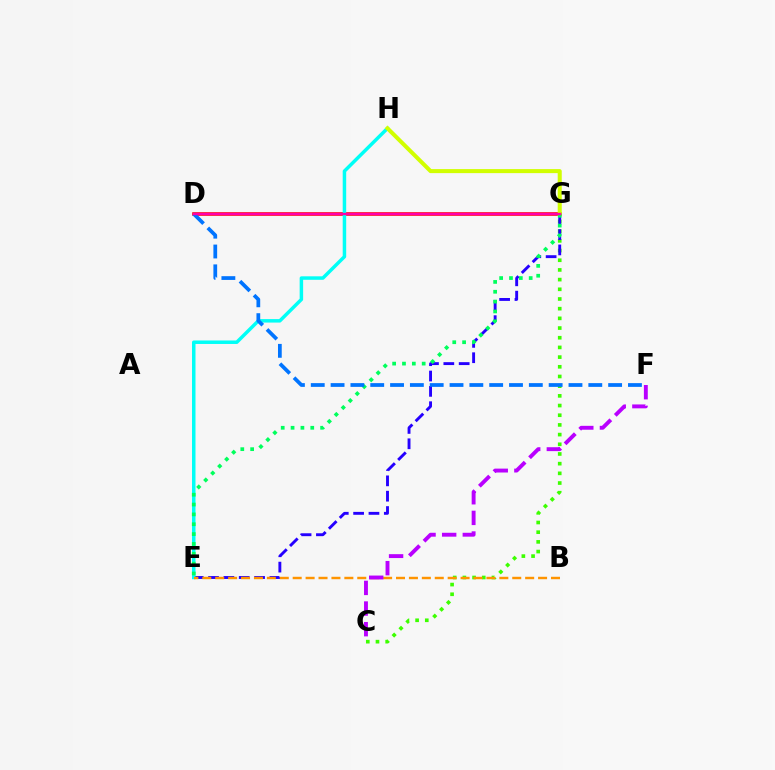{('C', 'G'): [{'color': '#3dff00', 'line_style': 'dotted', 'thickness': 2.63}], ('E', 'G'): [{'color': '#2500ff', 'line_style': 'dashed', 'thickness': 2.08}, {'color': '#00ff5c', 'line_style': 'dotted', 'thickness': 2.68}], ('D', 'G'): [{'color': '#ff0000', 'line_style': 'solid', 'thickness': 2.56}, {'color': '#ff00ac', 'line_style': 'solid', 'thickness': 1.71}], ('E', 'H'): [{'color': '#00fff6', 'line_style': 'solid', 'thickness': 2.51}], ('G', 'H'): [{'color': '#d1ff00', 'line_style': 'solid', 'thickness': 2.9}], ('B', 'E'): [{'color': '#ff9400', 'line_style': 'dashed', 'thickness': 1.75}], ('D', 'F'): [{'color': '#0074ff', 'line_style': 'dashed', 'thickness': 2.69}], ('C', 'F'): [{'color': '#b900ff', 'line_style': 'dashed', 'thickness': 2.8}]}